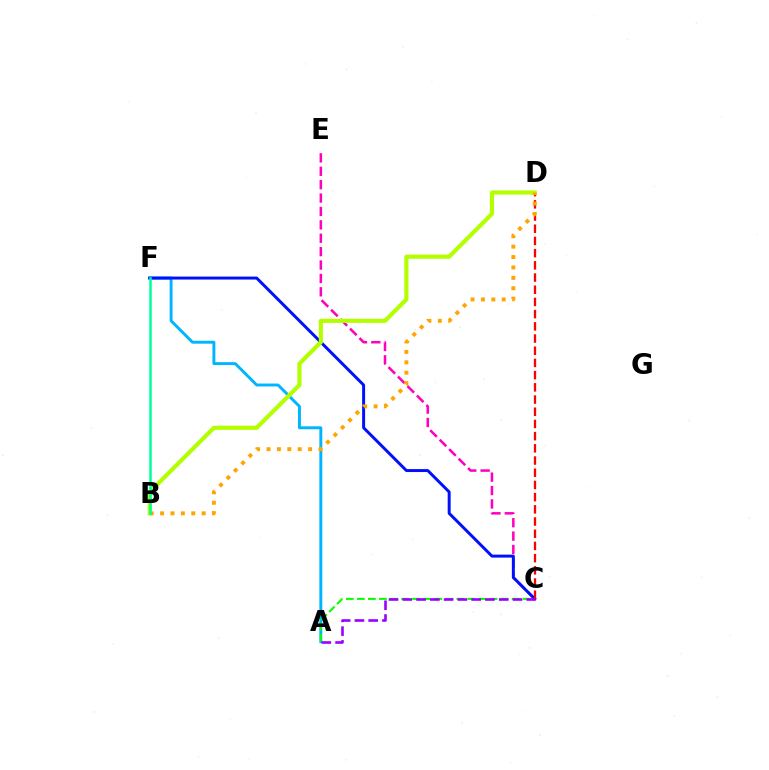{('A', 'F'): [{'color': '#00b5ff', 'line_style': 'solid', 'thickness': 2.11}], ('A', 'C'): [{'color': '#08ff00', 'line_style': 'dashed', 'thickness': 1.5}, {'color': '#9b00ff', 'line_style': 'dashed', 'thickness': 1.87}], ('C', 'E'): [{'color': '#ff00bd', 'line_style': 'dashed', 'thickness': 1.82}], ('C', 'F'): [{'color': '#0010ff', 'line_style': 'solid', 'thickness': 2.13}], ('B', 'D'): [{'color': '#b3ff00', 'line_style': 'solid', 'thickness': 2.98}, {'color': '#ffa500', 'line_style': 'dotted', 'thickness': 2.82}], ('C', 'D'): [{'color': '#ff0000', 'line_style': 'dashed', 'thickness': 1.66}], ('B', 'F'): [{'color': '#00ff9d', 'line_style': 'solid', 'thickness': 1.82}]}